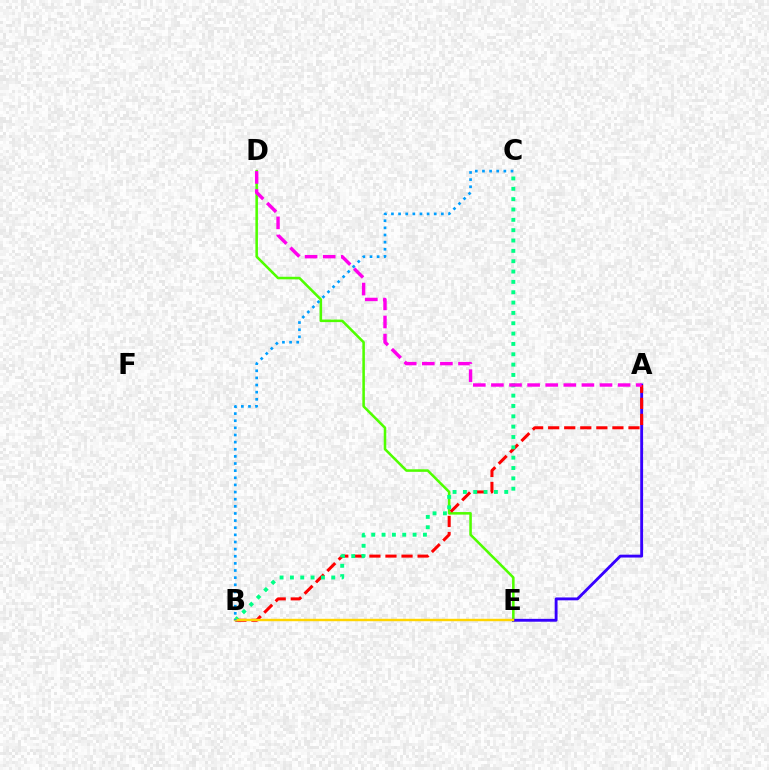{('D', 'E'): [{'color': '#4fff00', 'line_style': 'solid', 'thickness': 1.84}], ('A', 'E'): [{'color': '#3700ff', 'line_style': 'solid', 'thickness': 2.06}], ('A', 'B'): [{'color': '#ff0000', 'line_style': 'dashed', 'thickness': 2.18}], ('B', 'C'): [{'color': '#00ff86', 'line_style': 'dotted', 'thickness': 2.81}, {'color': '#009eff', 'line_style': 'dotted', 'thickness': 1.94}], ('B', 'E'): [{'color': '#ffd500', 'line_style': 'solid', 'thickness': 1.75}], ('A', 'D'): [{'color': '#ff00ed', 'line_style': 'dashed', 'thickness': 2.46}]}